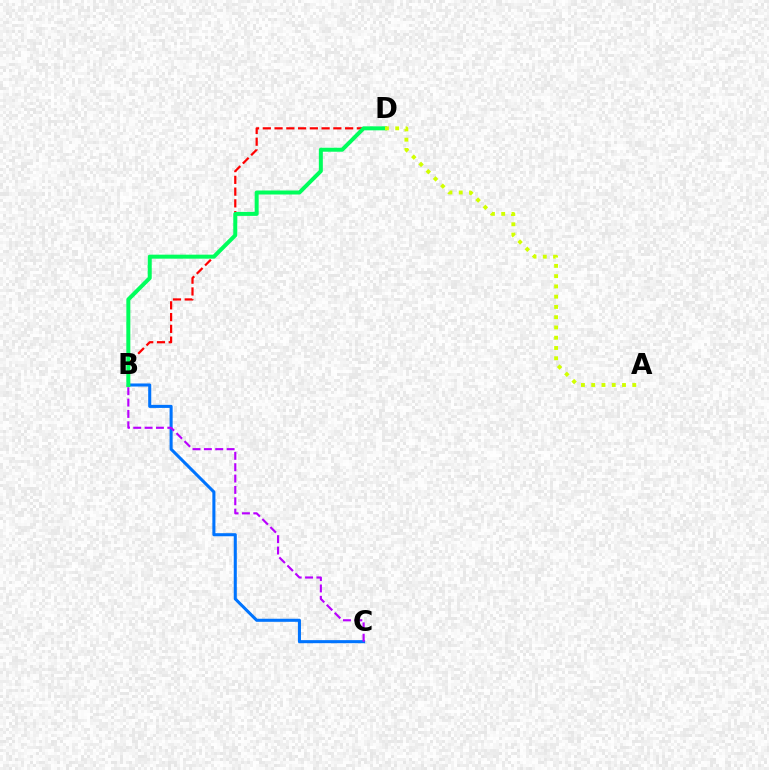{('B', 'C'): [{'color': '#0074ff', 'line_style': 'solid', 'thickness': 2.2}, {'color': '#b900ff', 'line_style': 'dashed', 'thickness': 1.54}], ('B', 'D'): [{'color': '#ff0000', 'line_style': 'dashed', 'thickness': 1.6}, {'color': '#00ff5c', 'line_style': 'solid', 'thickness': 2.88}], ('A', 'D'): [{'color': '#d1ff00', 'line_style': 'dotted', 'thickness': 2.79}]}